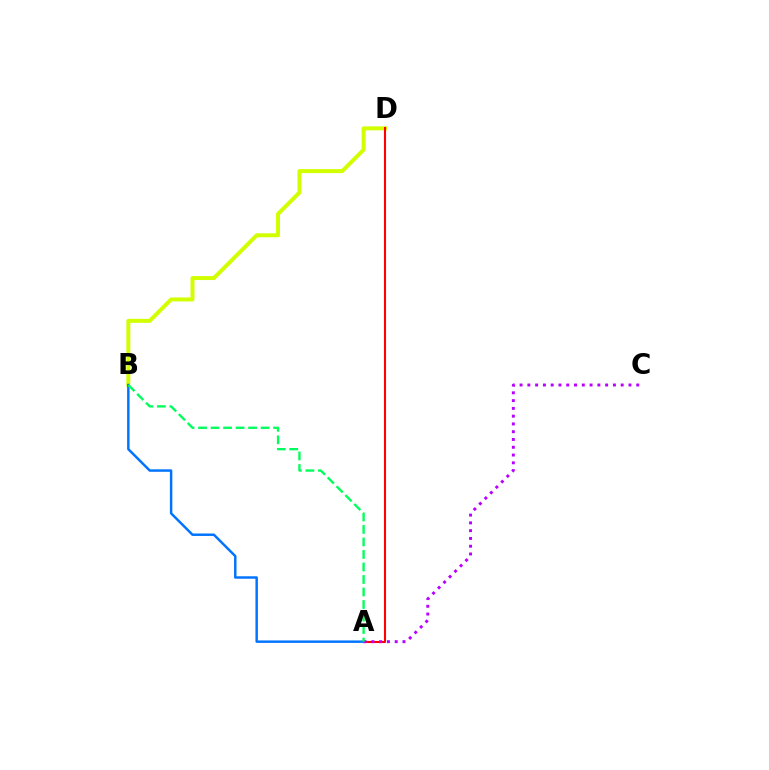{('B', 'D'): [{'color': '#d1ff00', 'line_style': 'solid', 'thickness': 2.86}], ('A', 'D'): [{'color': '#ff0000', 'line_style': 'solid', 'thickness': 1.51}], ('A', 'B'): [{'color': '#0074ff', 'line_style': 'solid', 'thickness': 1.77}, {'color': '#00ff5c', 'line_style': 'dashed', 'thickness': 1.7}], ('A', 'C'): [{'color': '#b900ff', 'line_style': 'dotted', 'thickness': 2.11}]}